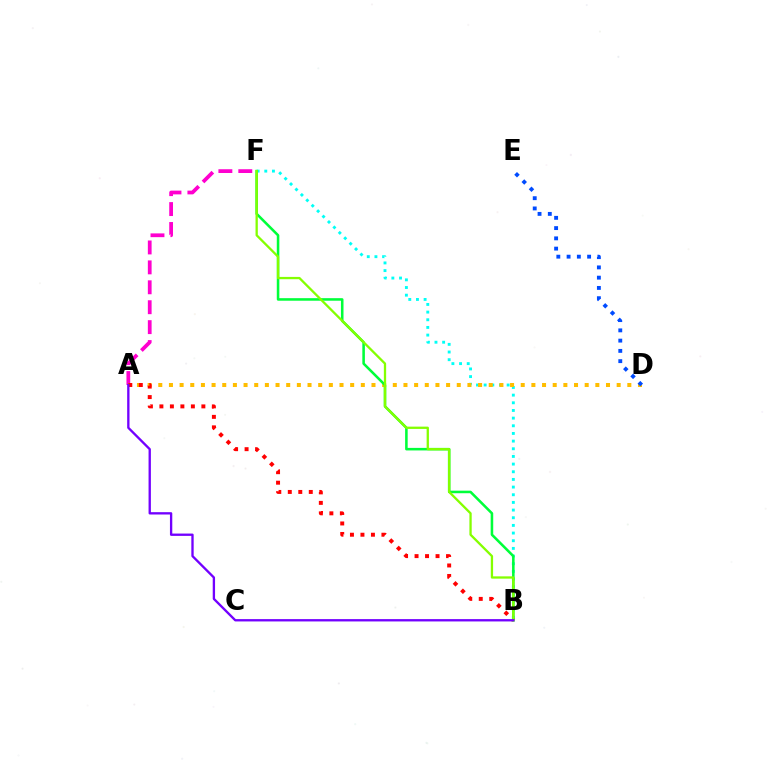{('A', 'F'): [{'color': '#ff00cf', 'line_style': 'dashed', 'thickness': 2.71}], ('B', 'F'): [{'color': '#00fff6', 'line_style': 'dotted', 'thickness': 2.08}, {'color': '#00ff39', 'line_style': 'solid', 'thickness': 1.84}, {'color': '#84ff00', 'line_style': 'solid', 'thickness': 1.65}], ('A', 'D'): [{'color': '#ffbd00', 'line_style': 'dotted', 'thickness': 2.9}], ('D', 'E'): [{'color': '#004bff', 'line_style': 'dotted', 'thickness': 2.79}], ('A', 'B'): [{'color': '#ff0000', 'line_style': 'dotted', 'thickness': 2.85}, {'color': '#7200ff', 'line_style': 'solid', 'thickness': 1.68}]}